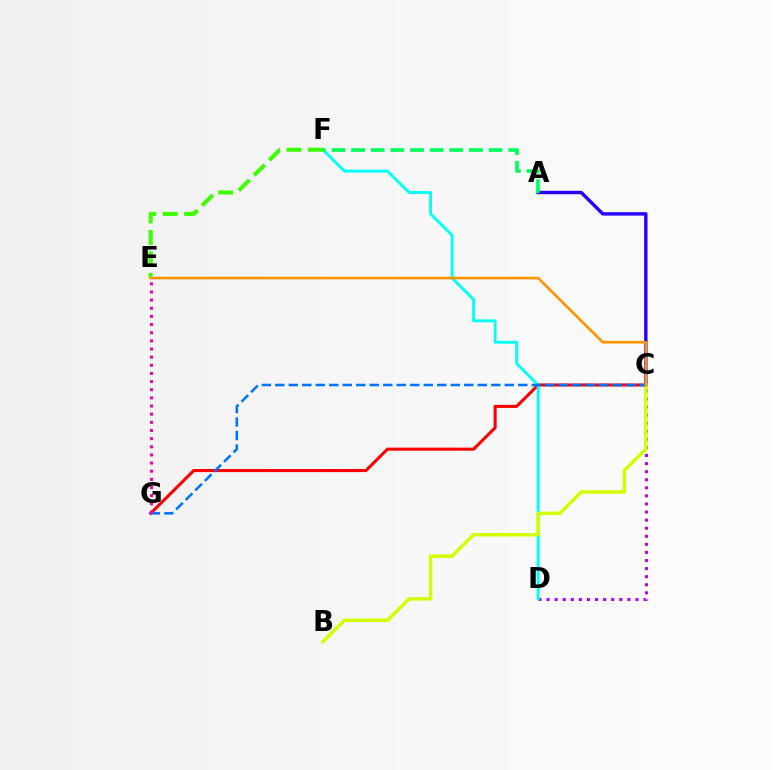{('C', 'D'): [{'color': '#b900ff', 'line_style': 'dotted', 'thickness': 2.2}], ('A', 'C'): [{'color': '#2500ff', 'line_style': 'solid', 'thickness': 2.45}], ('C', 'G'): [{'color': '#ff0000', 'line_style': 'solid', 'thickness': 2.21}, {'color': '#0074ff', 'line_style': 'dashed', 'thickness': 1.83}], ('D', 'F'): [{'color': '#00fff6', 'line_style': 'solid', 'thickness': 2.07}], ('A', 'F'): [{'color': '#00ff5c', 'line_style': 'dashed', 'thickness': 2.67}], ('E', 'F'): [{'color': '#3dff00', 'line_style': 'dashed', 'thickness': 2.92}], ('B', 'C'): [{'color': '#d1ff00', 'line_style': 'solid', 'thickness': 2.49}], ('C', 'E'): [{'color': '#ff9400', 'line_style': 'solid', 'thickness': 1.89}], ('E', 'G'): [{'color': '#ff00ac', 'line_style': 'dotted', 'thickness': 2.21}]}